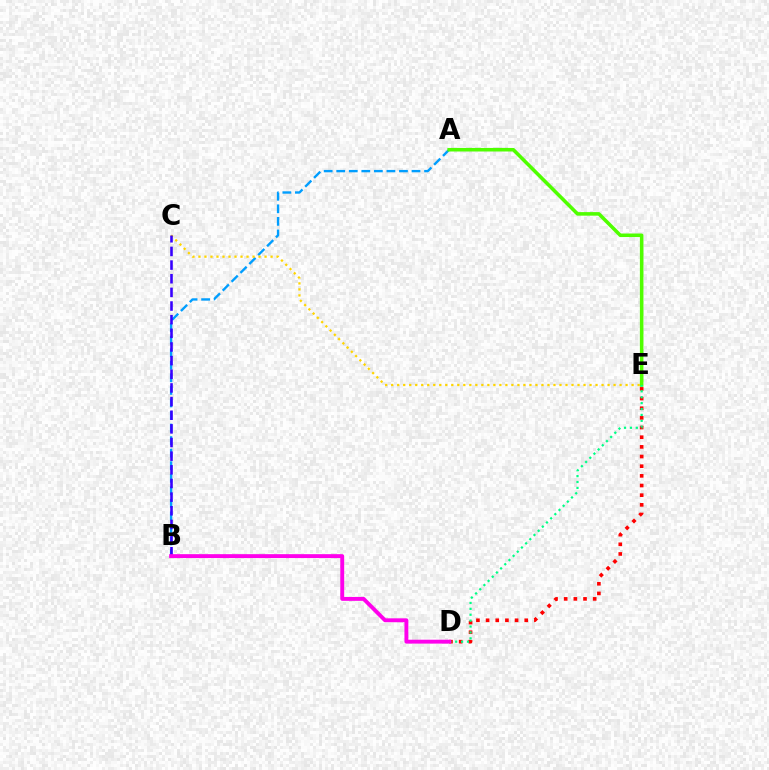{('D', 'E'): [{'color': '#ff0000', 'line_style': 'dotted', 'thickness': 2.63}, {'color': '#00ff86', 'line_style': 'dotted', 'thickness': 1.6}], ('A', 'B'): [{'color': '#009eff', 'line_style': 'dashed', 'thickness': 1.7}], ('C', 'E'): [{'color': '#ffd500', 'line_style': 'dotted', 'thickness': 1.63}], ('A', 'E'): [{'color': '#4fff00', 'line_style': 'solid', 'thickness': 2.56}], ('B', 'C'): [{'color': '#3700ff', 'line_style': 'dashed', 'thickness': 1.85}], ('B', 'D'): [{'color': '#ff00ed', 'line_style': 'solid', 'thickness': 2.81}]}